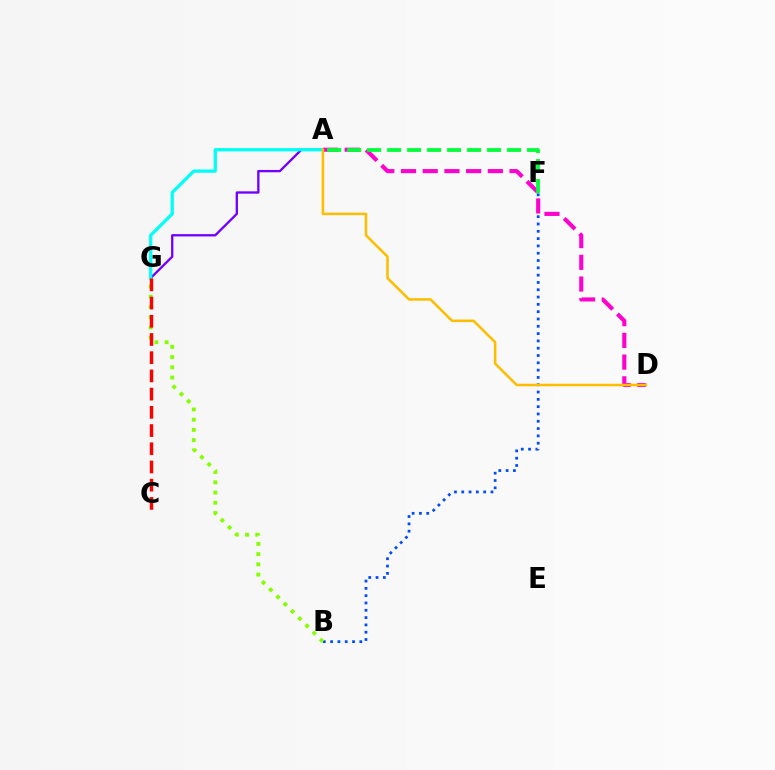{('A', 'G'): [{'color': '#7200ff', 'line_style': 'solid', 'thickness': 1.67}, {'color': '#00fff6', 'line_style': 'solid', 'thickness': 2.35}], ('B', 'F'): [{'color': '#004bff', 'line_style': 'dotted', 'thickness': 1.99}], ('B', 'G'): [{'color': '#84ff00', 'line_style': 'dotted', 'thickness': 2.78}], ('A', 'D'): [{'color': '#ff00cf', 'line_style': 'dashed', 'thickness': 2.95}, {'color': '#ffbd00', 'line_style': 'solid', 'thickness': 1.82}], ('C', 'G'): [{'color': '#ff0000', 'line_style': 'dashed', 'thickness': 2.47}], ('A', 'F'): [{'color': '#00ff39', 'line_style': 'dashed', 'thickness': 2.72}]}